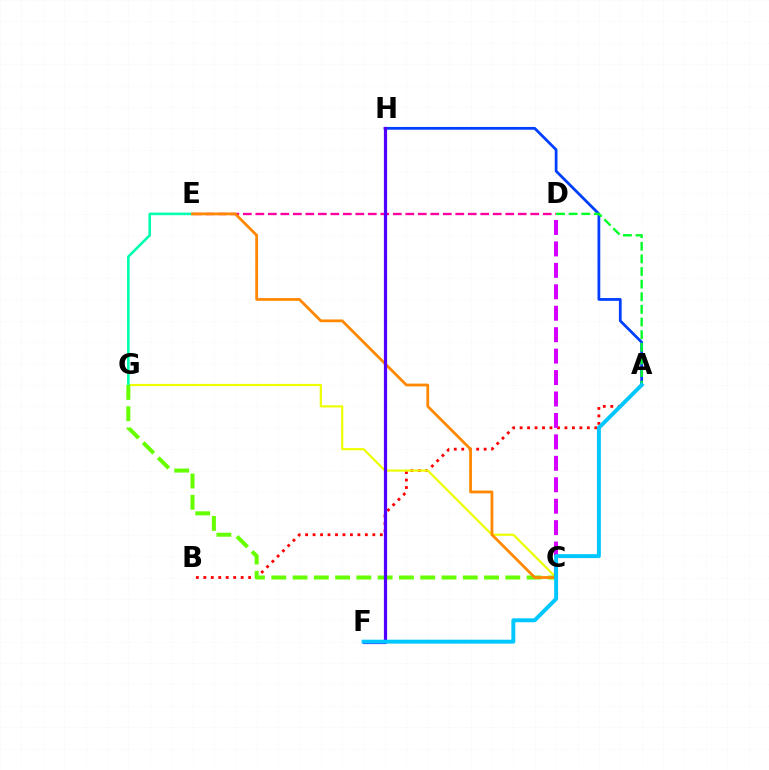{('A', 'H'): [{'color': '#003fff', 'line_style': 'solid', 'thickness': 1.99}], ('A', 'B'): [{'color': '#ff0000', 'line_style': 'dotted', 'thickness': 2.03}], ('C', 'G'): [{'color': '#eeff00', 'line_style': 'solid', 'thickness': 1.58}, {'color': '#66ff00', 'line_style': 'dashed', 'thickness': 2.89}], ('D', 'E'): [{'color': '#ff00a0', 'line_style': 'dashed', 'thickness': 1.7}], ('C', 'D'): [{'color': '#d600ff', 'line_style': 'dashed', 'thickness': 2.91}], ('E', 'G'): [{'color': '#00ffaf', 'line_style': 'solid', 'thickness': 1.87}], ('C', 'E'): [{'color': '#ff8800', 'line_style': 'solid', 'thickness': 2.01}], ('A', 'D'): [{'color': '#00ff27', 'line_style': 'dashed', 'thickness': 1.71}], ('F', 'H'): [{'color': '#4f00ff', 'line_style': 'solid', 'thickness': 2.31}], ('A', 'F'): [{'color': '#00c7ff', 'line_style': 'solid', 'thickness': 2.83}]}